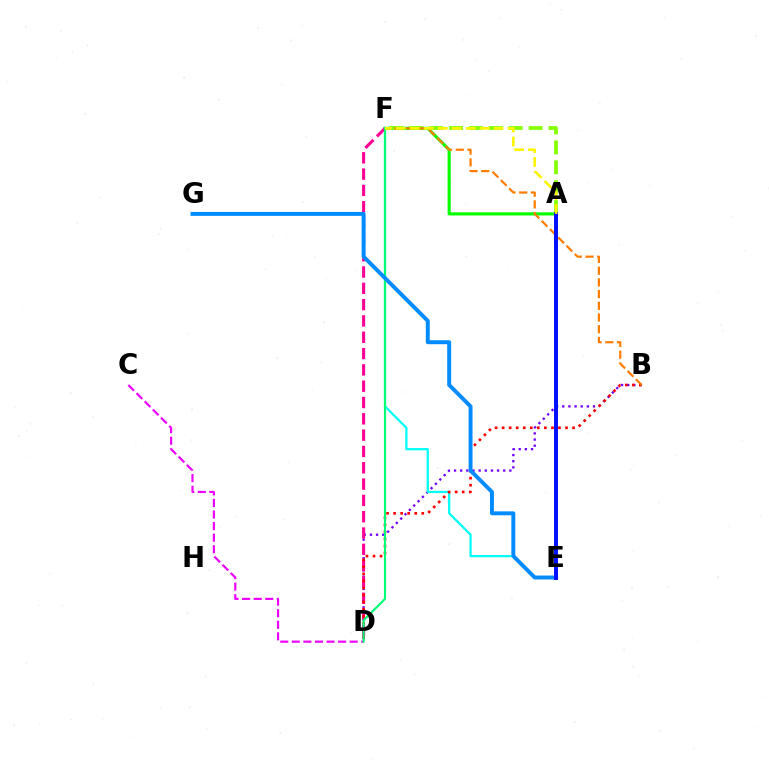{('B', 'D'): [{'color': '#7200ff', 'line_style': 'dotted', 'thickness': 1.67}, {'color': '#ff0000', 'line_style': 'dotted', 'thickness': 1.91}], ('A', 'F'): [{'color': '#08ff00', 'line_style': 'solid', 'thickness': 2.26}, {'color': '#84ff00', 'line_style': 'dashed', 'thickness': 2.7}, {'color': '#fcf500', 'line_style': 'dashed', 'thickness': 1.9}], ('D', 'F'): [{'color': '#ff0094', 'line_style': 'dashed', 'thickness': 2.22}, {'color': '#00ff74', 'line_style': 'solid', 'thickness': 1.52}], ('C', 'D'): [{'color': '#ee00ff', 'line_style': 'dashed', 'thickness': 1.57}], ('E', 'F'): [{'color': '#00fff6', 'line_style': 'solid', 'thickness': 1.61}], ('B', 'F'): [{'color': '#ff7c00', 'line_style': 'dashed', 'thickness': 1.59}], ('E', 'G'): [{'color': '#008cff', 'line_style': 'solid', 'thickness': 2.83}], ('A', 'E'): [{'color': '#0010ff', 'line_style': 'solid', 'thickness': 2.85}]}